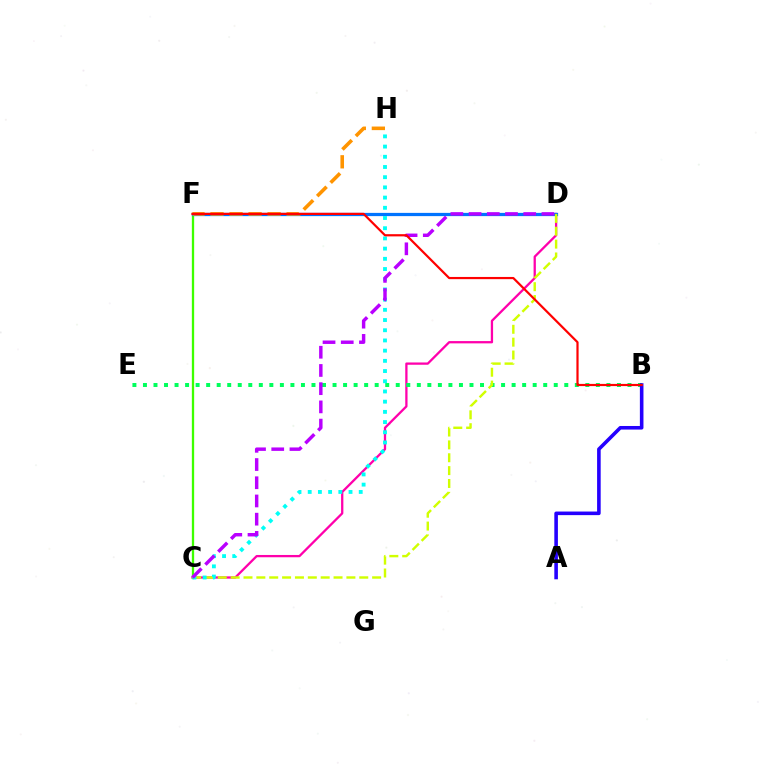{('C', 'D'): [{'color': '#ff00ac', 'line_style': 'solid', 'thickness': 1.65}, {'color': '#d1ff00', 'line_style': 'dashed', 'thickness': 1.75}, {'color': '#b900ff', 'line_style': 'dashed', 'thickness': 2.47}], ('C', 'F'): [{'color': '#3dff00', 'line_style': 'solid', 'thickness': 1.66}], ('D', 'F'): [{'color': '#0074ff', 'line_style': 'solid', 'thickness': 2.33}], ('B', 'E'): [{'color': '#00ff5c', 'line_style': 'dotted', 'thickness': 2.86}], ('A', 'B'): [{'color': '#2500ff', 'line_style': 'solid', 'thickness': 2.58}], ('F', 'H'): [{'color': '#ff9400', 'line_style': 'dashed', 'thickness': 2.58}], ('C', 'H'): [{'color': '#00fff6', 'line_style': 'dotted', 'thickness': 2.77}], ('B', 'F'): [{'color': '#ff0000', 'line_style': 'solid', 'thickness': 1.59}]}